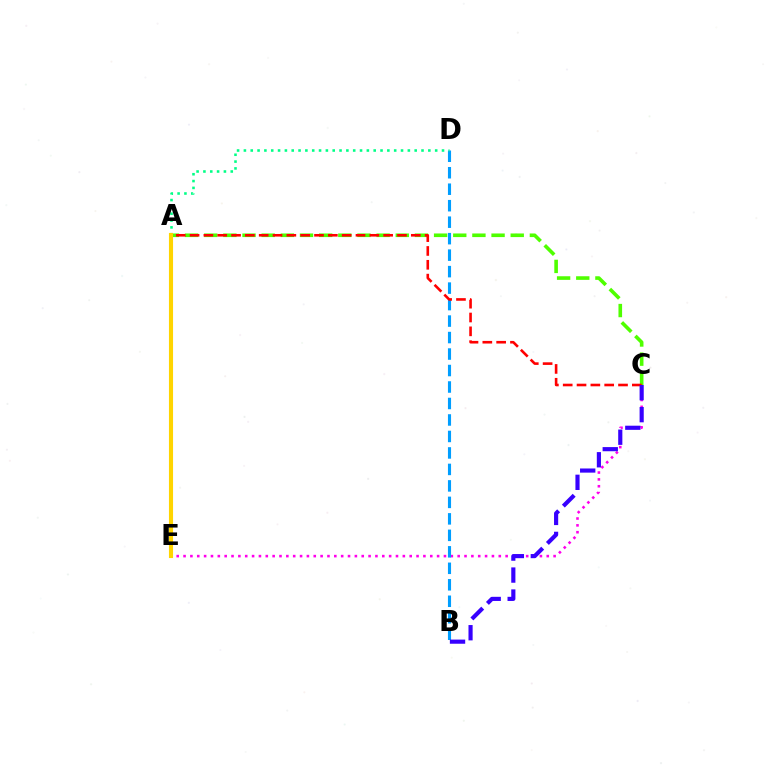{('C', 'E'): [{'color': '#ff00ed', 'line_style': 'dotted', 'thickness': 1.86}], ('A', 'C'): [{'color': '#4fff00', 'line_style': 'dashed', 'thickness': 2.6}, {'color': '#ff0000', 'line_style': 'dashed', 'thickness': 1.88}], ('B', 'D'): [{'color': '#009eff', 'line_style': 'dashed', 'thickness': 2.24}], ('A', 'D'): [{'color': '#00ff86', 'line_style': 'dotted', 'thickness': 1.86}], ('B', 'C'): [{'color': '#3700ff', 'line_style': 'dashed', 'thickness': 2.99}], ('A', 'E'): [{'color': '#ffd500', 'line_style': 'solid', 'thickness': 2.96}]}